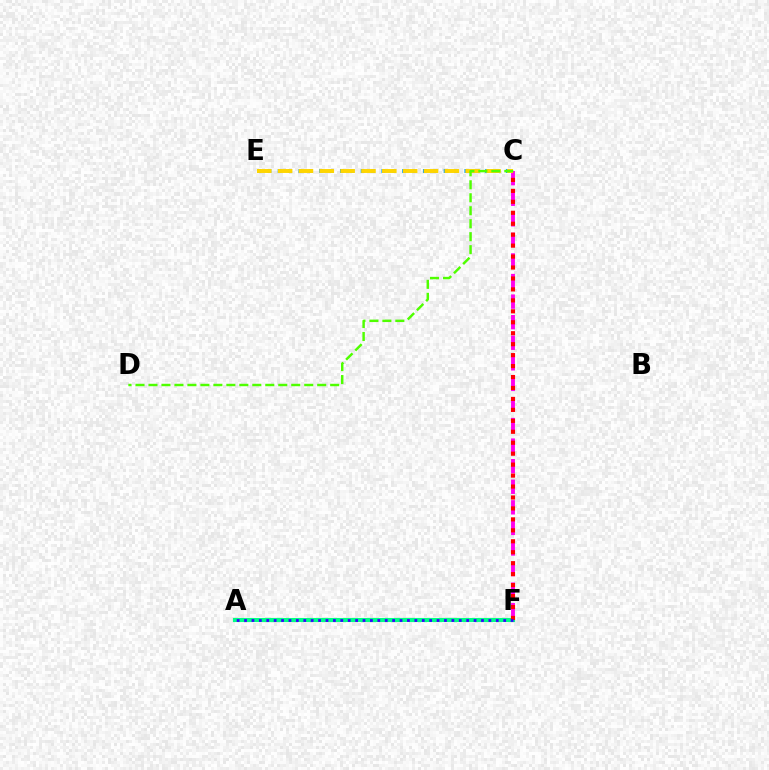{('A', 'F'): [{'color': '#00ff86', 'line_style': 'solid', 'thickness': 2.95}, {'color': '#3700ff', 'line_style': 'dotted', 'thickness': 2.01}], ('C', 'F'): [{'color': '#ff00ed', 'line_style': 'dashed', 'thickness': 2.79}, {'color': '#ff0000', 'line_style': 'dotted', 'thickness': 2.98}], ('C', 'E'): [{'color': '#009eff', 'line_style': 'dotted', 'thickness': 2.82}, {'color': '#ffd500', 'line_style': 'dashed', 'thickness': 2.83}], ('C', 'D'): [{'color': '#4fff00', 'line_style': 'dashed', 'thickness': 1.76}]}